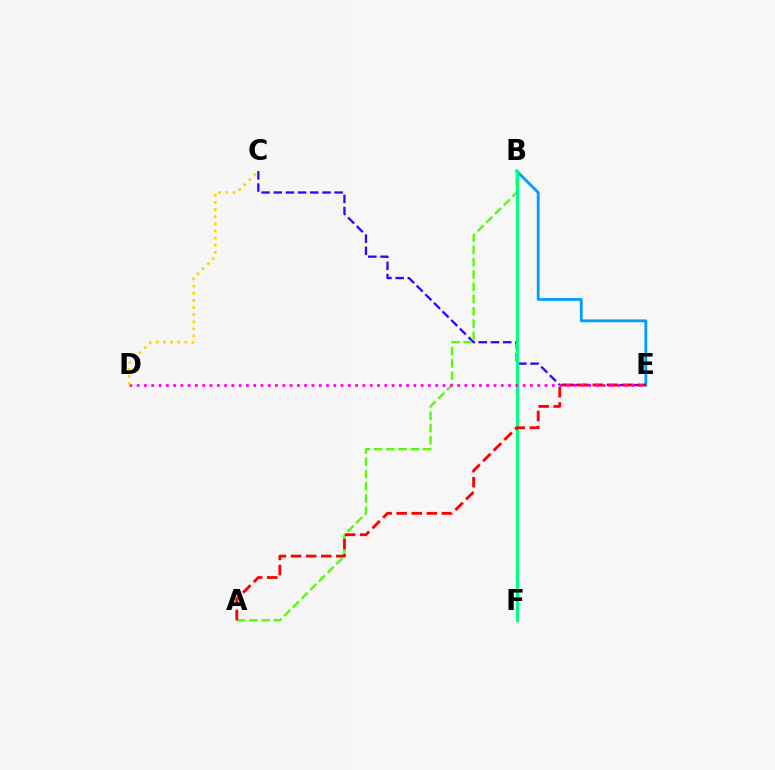{('B', 'E'): [{'color': '#009eff', 'line_style': 'solid', 'thickness': 2.04}], ('C', 'E'): [{'color': '#3700ff', 'line_style': 'dashed', 'thickness': 1.65}], ('A', 'B'): [{'color': '#4fff00', 'line_style': 'dashed', 'thickness': 1.67}], ('B', 'F'): [{'color': '#00ff86', 'line_style': 'solid', 'thickness': 2.29}], ('A', 'E'): [{'color': '#ff0000', 'line_style': 'dashed', 'thickness': 2.05}], ('D', 'E'): [{'color': '#ff00ed', 'line_style': 'dotted', 'thickness': 1.98}], ('C', 'D'): [{'color': '#ffd500', 'line_style': 'dotted', 'thickness': 1.93}]}